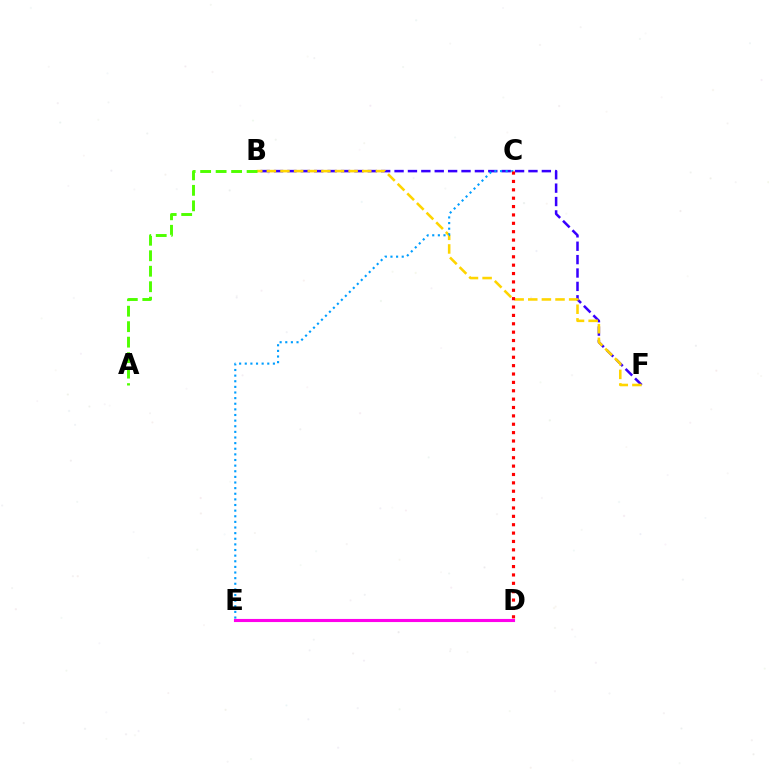{('B', 'F'): [{'color': '#3700ff', 'line_style': 'dashed', 'thickness': 1.82}, {'color': '#ffd500', 'line_style': 'dashed', 'thickness': 1.85}], ('C', 'E'): [{'color': '#009eff', 'line_style': 'dotted', 'thickness': 1.53}], ('A', 'B'): [{'color': '#4fff00', 'line_style': 'dashed', 'thickness': 2.1}], ('D', 'E'): [{'color': '#00ff86', 'line_style': 'dotted', 'thickness': 1.99}, {'color': '#ff00ed', 'line_style': 'solid', 'thickness': 2.24}], ('C', 'D'): [{'color': '#ff0000', 'line_style': 'dotted', 'thickness': 2.27}]}